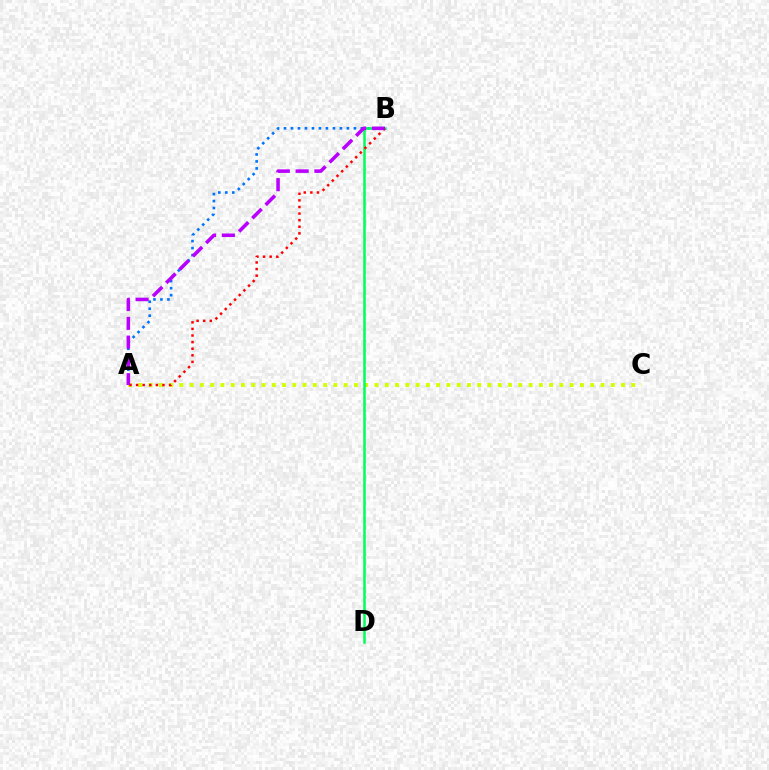{('A', 'B'): [{'color': '#0074ff', 'line_style': 'dotted', 'thickness': 1.9}, {'color': '#ff0000', 'line_style': 'dotted', 'thickness': 1.79}, {'color': '#b900ff', 'line_style': 'dashed', 'thickness': 2.56}], ('A', 'C'): [{'color': '#d1ff00', 'line_style': 'dotted', 'thickness': 2.79}], ('B', 'D'): [{'color': '#00ff5c', 'line_style': 'solid', 'thickness': 1.82}]}